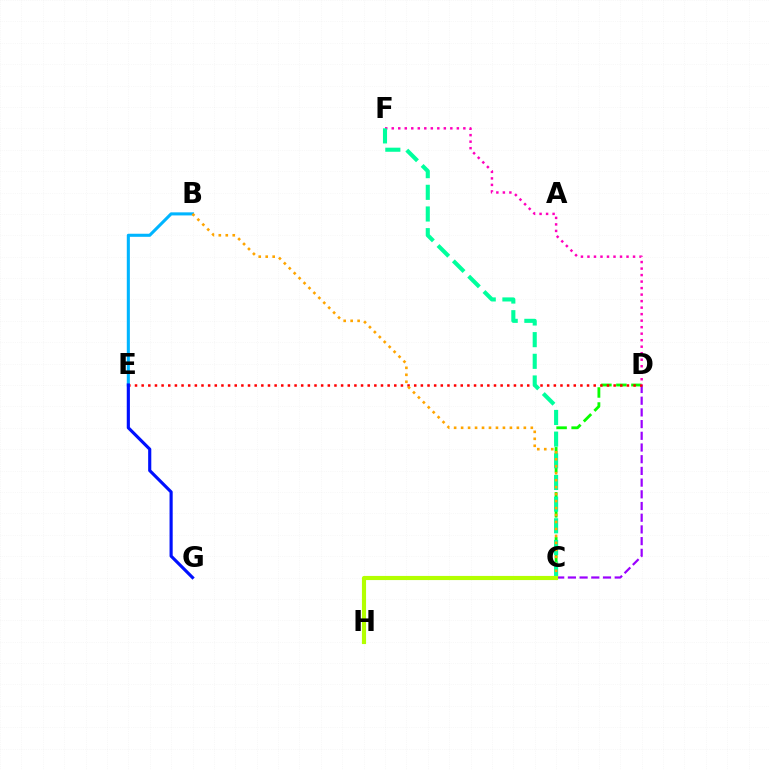{('C', 'D'): [{'color': '#9b00ff', 'line_style': 'dashed', 'thickness': 1.59}, {'color': '#08ff00', 'line_style': 'dashed', 'thickness': 2.04}], ('D', 'E'): [{'color': '#ff0000', 'line_style': 'dotted', 'thickness': 1.81}], ('D', 'F'): [{'color': '#ff00bd', 'line_style': 'dotted', 'thickness': 1.77}], ('B', 'E'): [{'color': '#00b5ff', 'line_style': 'solid', 'thickness': 2.21}], ('C', 'F'): [{'color': '#00ff9d', 'line_style': 'dashed', 'thickness': 2.94}], ('B', 'C'): [{'color': '#ffa500', 'line_style': 'dotted', 'thickness': 1.89}], ('E', 'G'): [{'color': '#0010ff', 'line_style': 'solid', 'thickness': 2.26}], ('C', 'H'): [{'color': '#b3ff00', 'line_style': 'solid', 'thickness': 2.98}]}